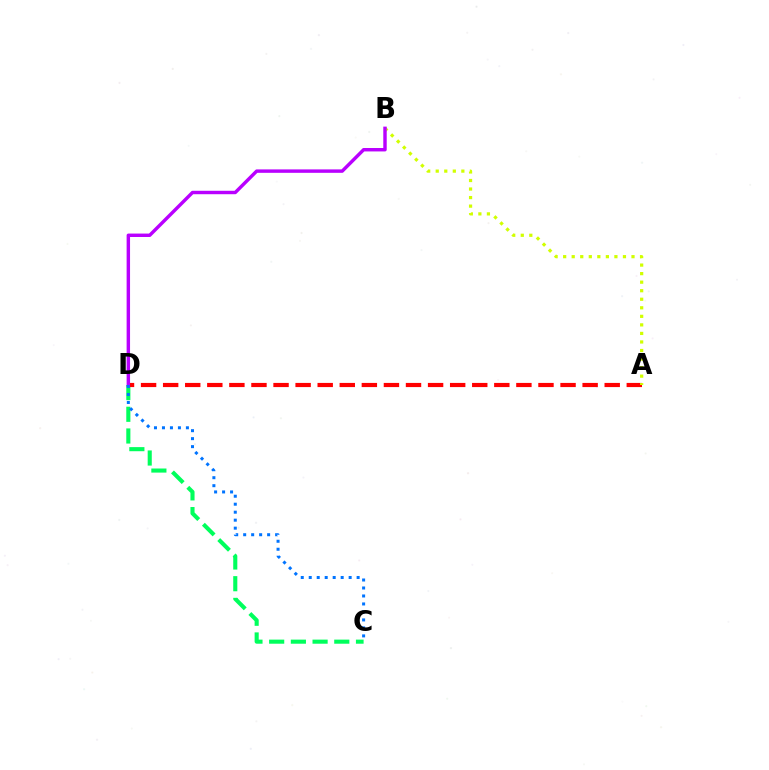{('C', 'D'): [{'color': '#00ff5c', 'line_style': 'dashed', 'thickness': 2.95}, {'color': '#0074ff', 'line_style': 'dotted', 'thickness': 2.17}], ('A', 'D'): [{'color': '#ff0000', 'line_style': 'dashed', 'thickness': 3.0}], ('A', 'B'): [{'color': '#d1ff00', 'line_style': 'dotted', 'thickness': 2.32}], ('B', 'D'): [{'color': '#b900ff', 'line_style': 'solid', 'thickness': 2.47}]}